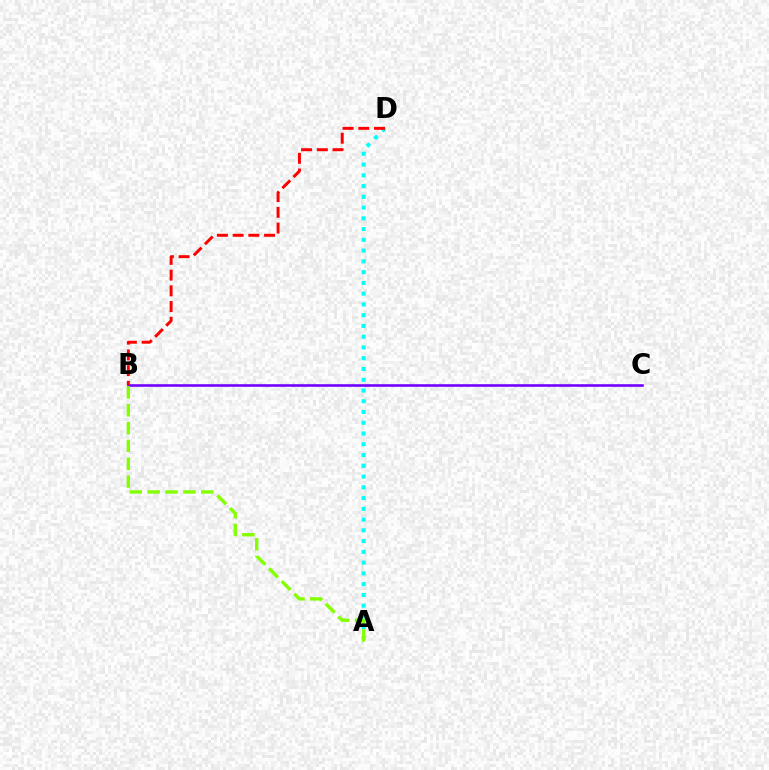{('A', 'D'): [{'color': '#00fff6', 'line_style': 'dotted', 'thickness': 2.92}], ('B', 'C'): [{'color': '#7200ff', 'line_style': 'solid', 'thickness': 1.87}], ('B', 'D'): [{'color': '#ff0000', 'line_style': 'dashed', 'thickness': 2.14}], ('A', 'B'): [{'color': '#84ff00', 'line_style': 'dashed', 'thickness': 2.42}]}